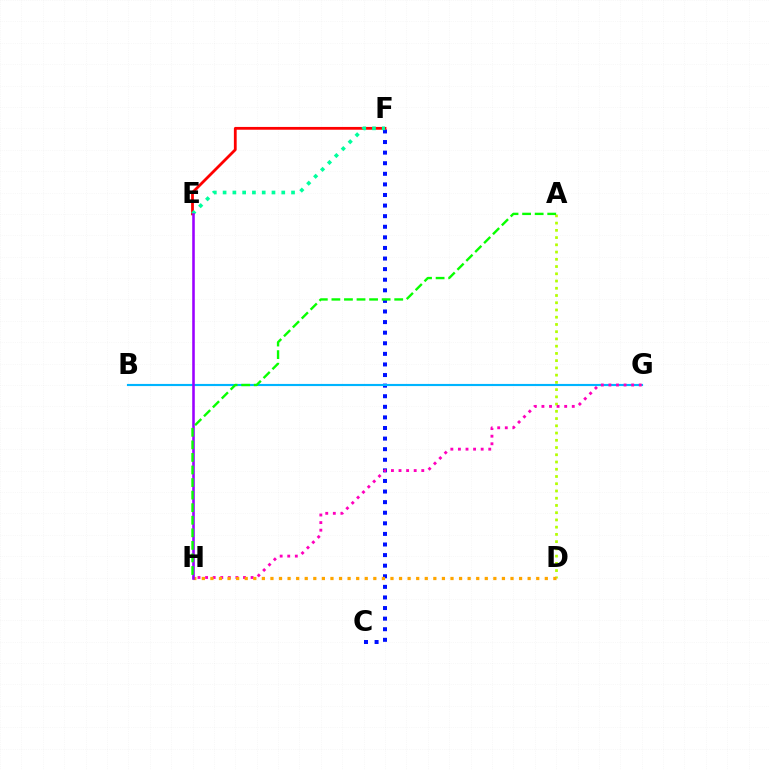{('C', 'F'): [{'color': '#0010ff', 'line_style': 'dotted', 'thickness': 2.88}], ('A', 'D'): [{'color': '#b3ff00', 'line_style': 'dotted', 'thickness': 1.97}], ('E', 'F'): [{'color': '#ff0000', 'line_style': 'solid', 'thickness': 2.01}, {'color': '#00ff9d', 'line_style': 'dotted', 'thickness': 2.66}], ('B', 'G'): [{'color': '#00b5ff', 'line_style': 'solid', 'thickness': 1.54}], ('G', 'H'): [{'color': '#ff00bd', 'line_style': 'dotted', 'thickness': 2.06}], ('D', 'H'): [{'color': '#ffa500', 'line_style': 'dotted', 'thickness': 2.33}], ('E', 'H'): [{'color': '#9b00ff', 'line_style': 'solid', 'thickness': 1.85}], ('A', 'H'): [{'color': '#08ff00', 'line_style': 'dashed', 'thickness': 1.71}]}